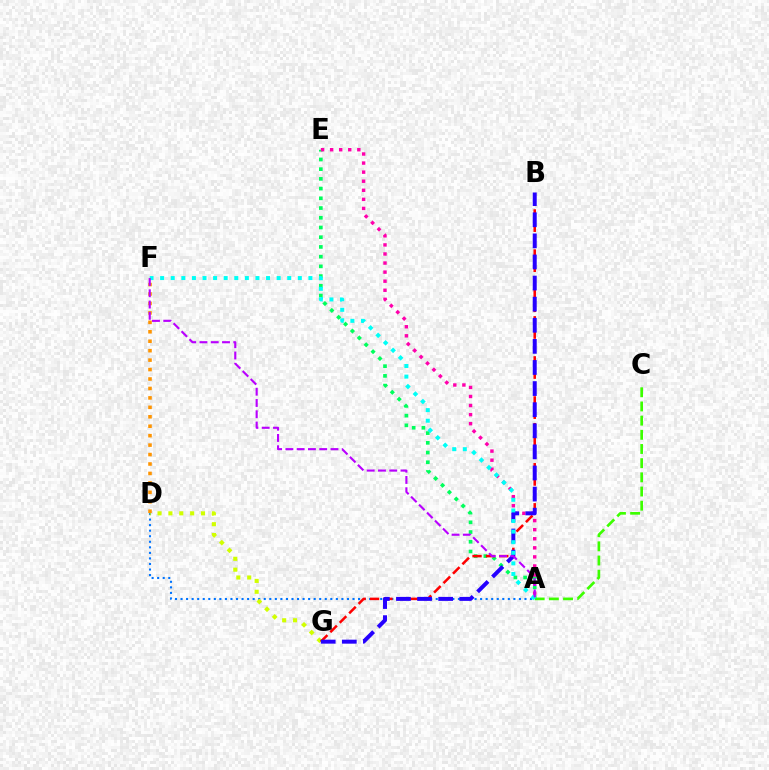{('A', 'D'): [{'color': '#0074ff', 'line_style': 'dotted', 'thickness': 1.51}], ('A', 'C'): [{'color': '#3dff00', 'line_style': 'dashed', 'thickness': 1.93}], ('A', 'E'): [{'color': '#00ff5c', 'line_style': 'dotted', 'thickness': 2.64}, {'color': '#ff00ac', 'line_style': 'dotted', 'thickness': 2.46}], ('D', 'G'): [{'color': '#d1ff00', 'line_style': 'dotted', 'thickness': 2.95}], ('B', 'G'): [{'color': '#ff0000', 'line_style': 'dashed', 'thickness': 1.81}, {'color': '#2500ff', 'line_style': 'dashed', 'thickness': 2.87}], ('D', 'F'): [{'color': '#ff9400', 'line_style': 'dotted', 'thickness': 2.57}], ('A', 'F'): [{'color': '#00fff6', 'line_style': 'dotted', 'thickness': 2.88}, {'color': '#b900ff', 'line_style': 'dashed', 'thickness': 1.53}]}